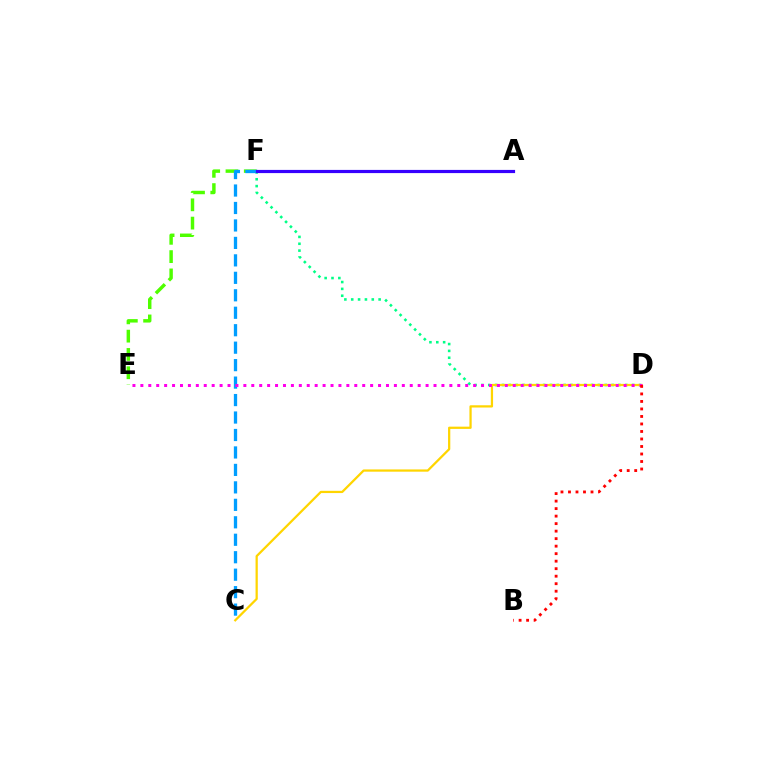{('D', 'F'): [{'color': '#00ff86', 'line_style': 'dotted', 'thickness': 1.86}], ('E', 'F'): [{'color': '#4fff00', 'line_style': 'dashed', 'thickness': 2.49}], ('C', 'D'): [{'color': '#ffd500', 'line_style': 'solid', 'thickness': 1.62}], ('C', 'F'): [{'color': '#009eff', 'line_style': 'dashed', 'thickness': 2.37}], ('A', 'F'): [{'color': '#3700ff', 'line_style': 'solid', 'thickness': 2.29}], ('D', 'E'): [{'color': '#ff00ed', 'line_style': 'dotted', 'thickness': 2.15}], ('B', 'D'): [{'color': '#ff0000', 'line_style': 'dotted', 'thickness': 2.04}]}